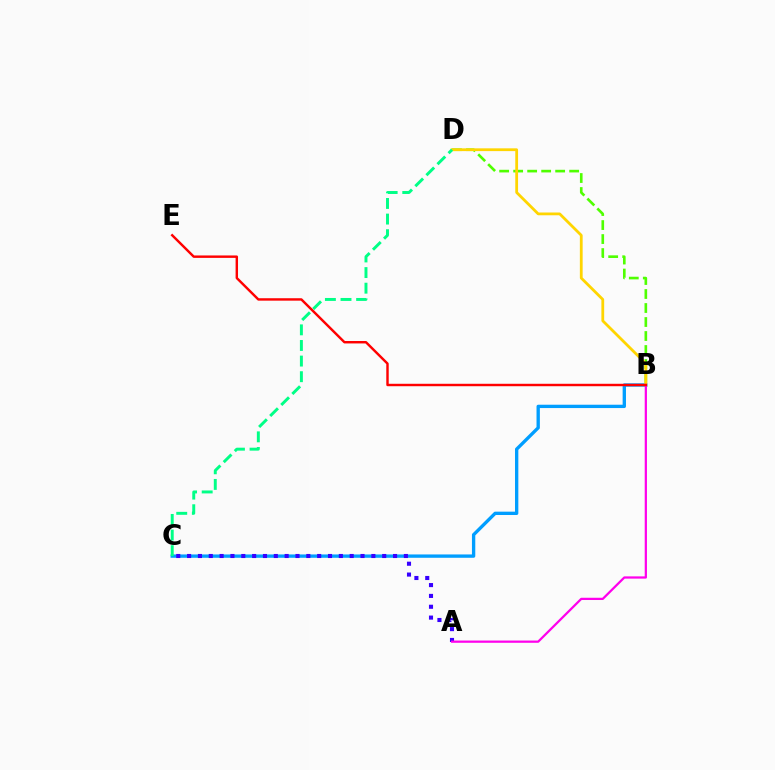{('B', 'C'): [{'color': '#009eff', 'line_style': 'solid', 'thickness': 2.4}], ('B', 'D'): [{'color': '#4fff00', 'line_style': 'dashed', 'thickness': 1.9}, {'color': '#ffd500', 'line_style': 'solid', 'thickness': 2.0}], ('A', 'C'): [{'color': '#3700ff', 'line_style': 'dotted', 'thickness': 2.94}], ('A', 'B'): [{'color': '#ff00ed', 'line_style': 'solid', 'thickness': 1.62}], ('C', 'D'): [{'color': '#00ff86', 'line_style': 'dashed', 'thickness': 2.12}], ('B', 'E'): [{'color': '#ff0000', 'line_style': 'solid', 'thickness': 1.75}]}